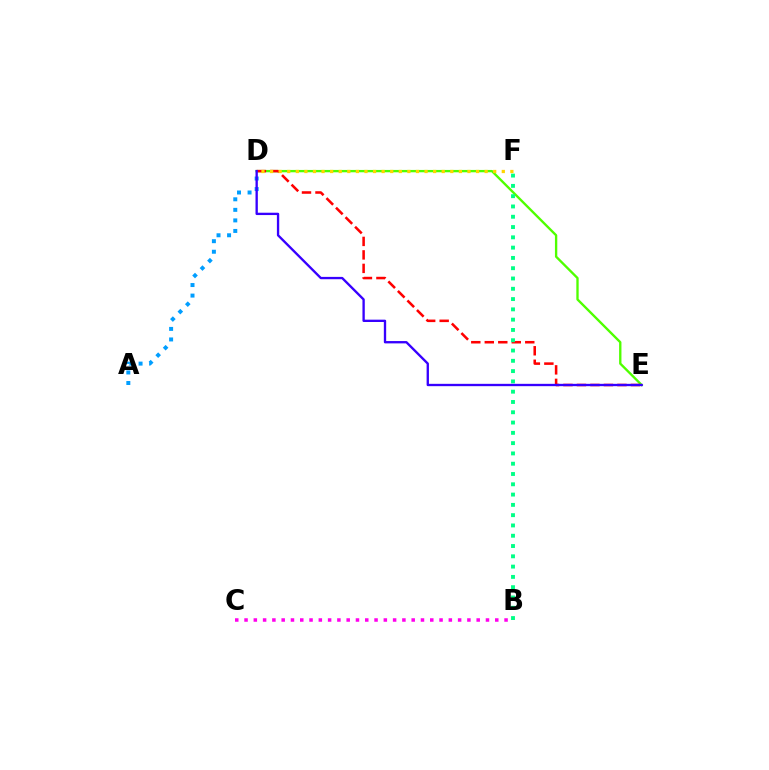{('D', 'E'): [{'color': '#4fff00', 'line_style': 'solid', 'thickness': 1.69}, {'color': '#ff0000', 'line_style': 'dashed', 'thickness': 1.83}, {'color': '#3700ff', 'line_style': 'solid', 'thickness': 1.68}], ('B', 'F'): [{'color': '#00ff86', 'line_style': 'dotted', 'thickness': 2.8}], ('A', 'D'): [{'color': '#009eff', 'line_style': 'dotted', 'thickness': 2.86}], ('B', 'C'): [{'color': '#ff00ed', 'line_style': 'dotted', 'thickness': 2.52}], ('D', 'F'): [{'color': '#ffd500', 'line_style': 'dotted', 'thickness': 2.33}]}